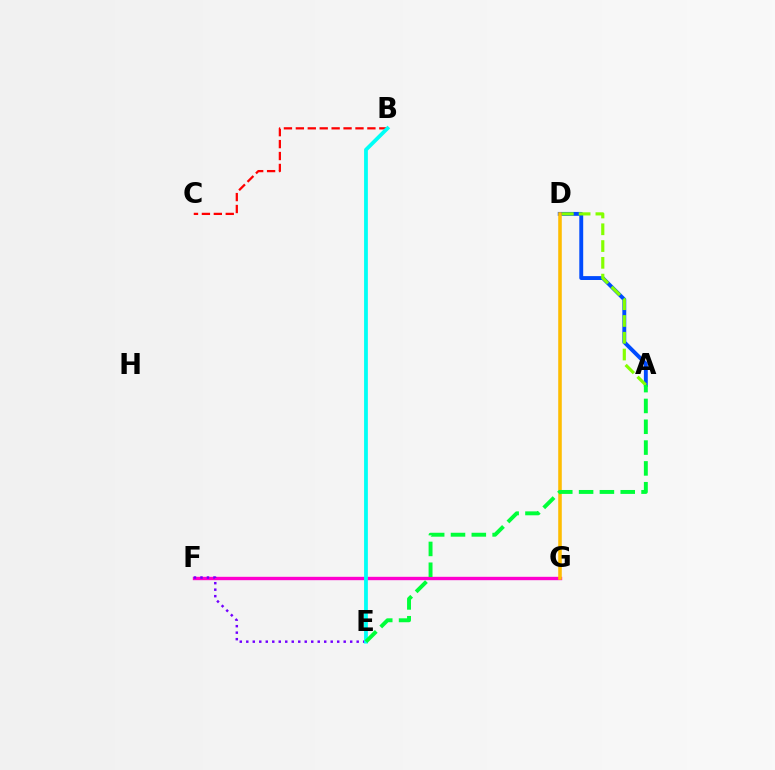{('F', 'G'): [{'color': '#ff00cf', 'line_style': 'solid', 'thickness': 2.42}], ('E', 'F'): [{'color': '#7200ff', 'line_style': 'dotted', 'thickness': 1.76}], ('A', 'D'): [{'color': '#004bff', 'line_style': 'solid', 'thickness': 2.8}, {'color': '#84ff00', 'line_style': 'dashed', 'thickness': 2.28}], ('B', 'C'): [{'color': '#ff0000', 'line_style': 'dashed', 'thickness': 1.62}], ('D', 'G'): [{'color': '#ffbd00', 'line_style': 'solid', 'thickness': 2.55}], ('B', 'E'): [{'color': '#00fff6', 'line_style': 'solid', 'thickness': 2.72}], ('A', 'E'): [{'color': '#00ff39', 'line_style': 'dashed', 'thickness': 2.83}]}